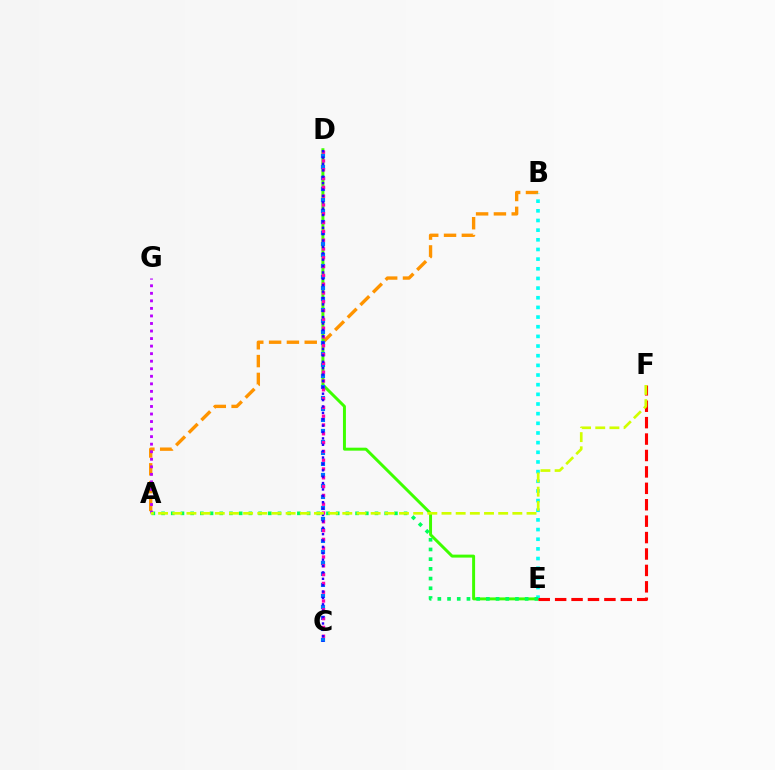{('A', 'B'): [{'color': '#ff9400', 'line_style': 'dashed', 'thickness': 2.42}], ('D', 'E'): [{'color': '#3dff00', 'line_style': 'solid', 'thickness': 2.13}], ('B', 'E'): [{'color': '#00fff6', 'line_style': 'dotted', 'thickness': 2.62}], ('A', 'E'): [{'color': '#00ff5c', 'line_style': 'dotted', 'thickness': 2.64}], ('C', 'D'): [{'color': '#0074ff', 'line_style': 'dotted', 'thickness': 2.99}, {'color': '#ff00ac', 'line_style': 'dotted', 'thickness': 2.39}, {'color': '#2500ff', 'line_style': 'dotted', 'thickness': 1.73}], ('A', 'G'): [{'color': '#b900ff', 'line_style': 'dotted', 'thickness': 2.05}], ('E', 'F'): [{'color': '#ff0000', 'line_style': 'dashed', 'thickness': 2.23}], ('A', 'F'): [{'color': '#d1ff00', 'line_style': 'dashed', 'thickness': 1.93}]}